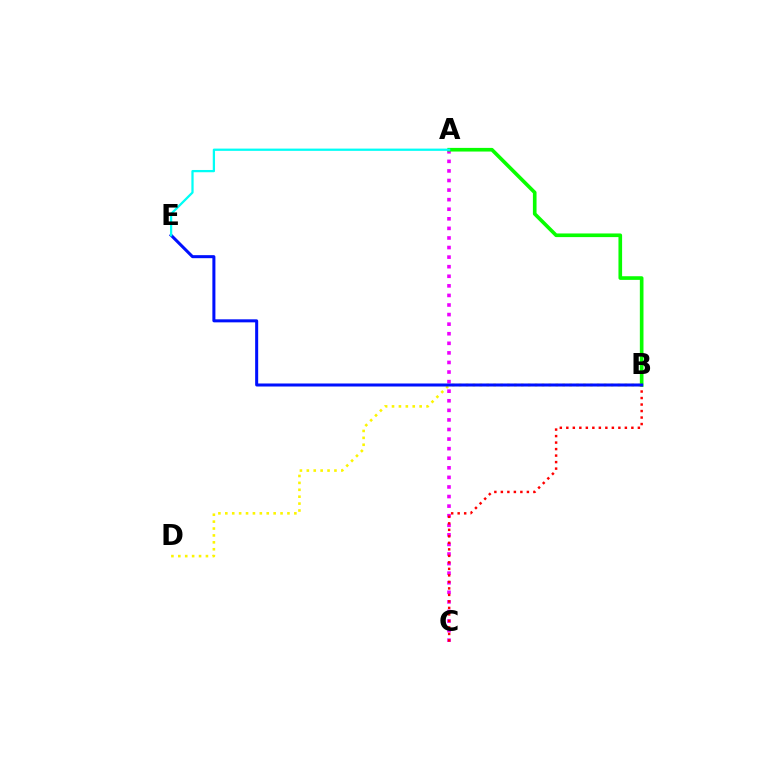{('A', 'C'): [{'color': '#ee00ff', 'line_style': 'dotted', 'thickness': 2.6}], ('A', 'B'): [{'color': '#08ff00', 'line_style': 'solid', 'thickness': 2.62}], ('B', 'C'): [{'color': '#ff0000', 'line_style': 'dotted', 'thickness': 1.77}], ('B', 'D'): [{'color': '#fcf500', 'line_style': 'dotted', 'thickness': 1.88}], ('B', 'E'): [{'color': '#0010ff', 'line_style': 'solid', 'thickness': 2.18}], ('A', 'E'): [{'color': '#00fff6', 'line_style': 'solid', 'thickness': 1.63}]}